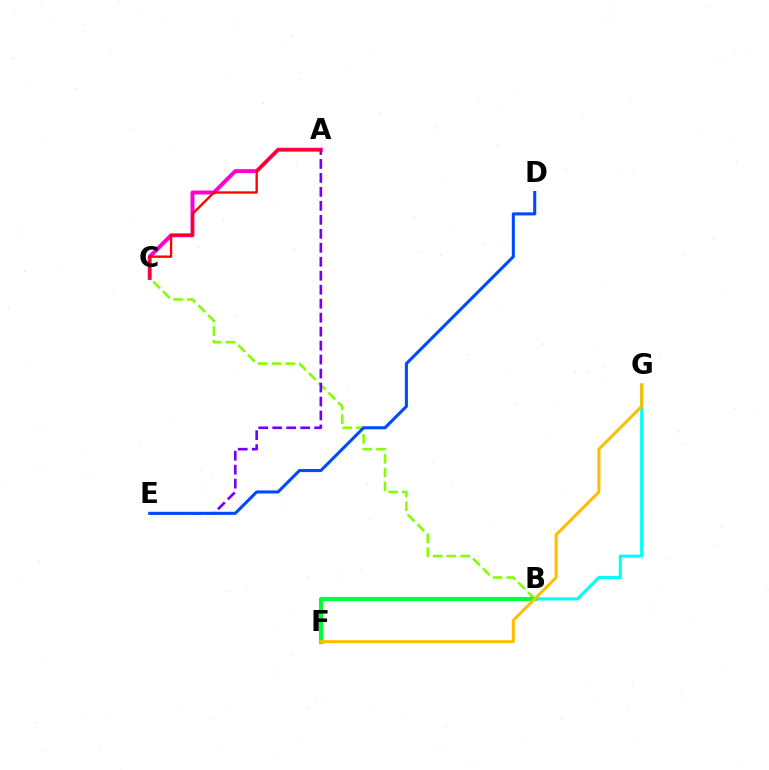{('A', 'C'): [{'color': '#ff00cf', 'line_style': 'solid', 'thickness': 2.84}, {'color': '#ff0000', 'line_style': 'solid', 'thickness': 1.69}], ('B', 'G'): [{'color': '#00fff6', 'line_style': 'solid', 'thickness': 2.23}], ('B', 'C'): [{'color': '#84ff00', 'line_style': 'dashed', 'thickness': 1.87}], ('B', 'F'): [{'color': '#00ff39', 'line_style': 'solid', 'thickness': 2.98}], ('A', 'E'): [{'color': '#7200ff', 'line_style': 'dashed', 'thickness': 1.9}], ('D', 'E'): [{'color': '#004bff', 'line_style': 'solid', 'thickness': 2.21}], ('F', 'G'): [{'color': '#ffbd00', 'line_style': 'solid', 'thickness': 2.16}]}